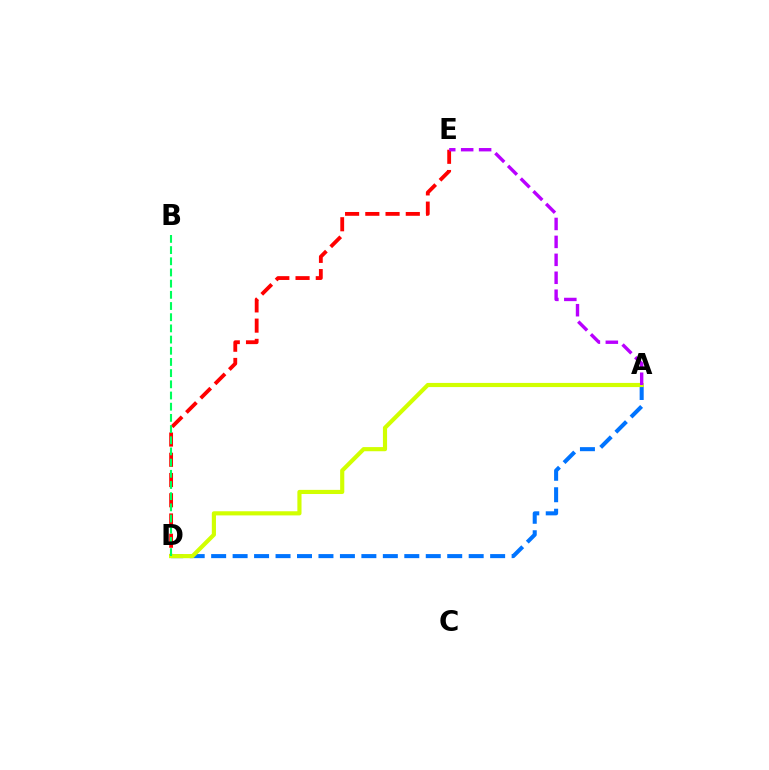{('A', 'D'): [{'color': '#0074ff', 'line_style': 'dashed', 'thickness': 2.92}, {'color': '#d1ff00', 'line_style': 'solid', 'thickness': 2.98}], ('D', 'E'): [{'color': '#ff0000', 'line_style': 'dashed', 'thickness': 2.75}], ('B', 'D'): [{'color': '#00ff5c', 'line_style': 'dashed', 'thickness': 1.52}], ('A', 'E'): [{'color': '#b900ff', 'line_style': 'dashed', 'thickness': 2.44}]}